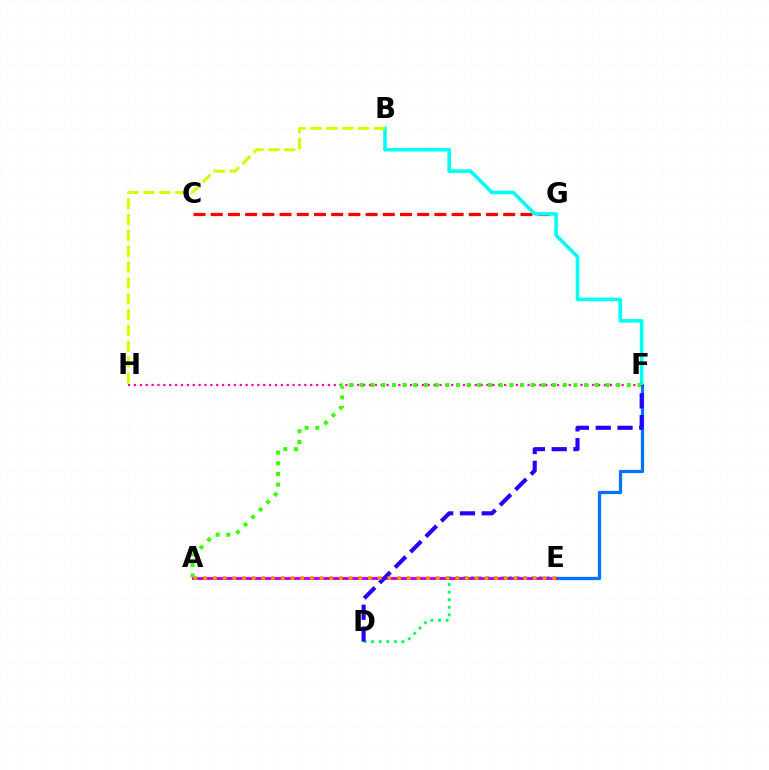{('D', 'E'): [{'color': '#00ff5c', 'line_style': 'dotted', 'thickness': 2.06}], ('C', 'G'): [{'color': '#ff0000', 'line_style': 'dashed', 'thickness': 2.34}], ('E', 'F'): [{'color': '#0074ff', 'line_style': 'solid', 'thickness': 2.35}], ('A', 'E'): [{'color': '#b900ff', 'line_style': 'solid', 'thickness': 2.08}, {'color': '#ff9400', 'line_style': 'dotted', 'thickness': 2.63}], ('F', 'H'): [{'color': '#ff00ac', 'line_style': 'dotted', 'thickness': 1.6}], ('B', 'F'): [{'color': '#00fff6', 'line_style': 'solid', 'thickness': 2.57}], ('D', 'F'): [{'color': '#2500ff', 'line_style': 'dashed', 'thickness': 2.96}], ('A', 'F'): [{'color': '#3dff00', 'line_style': 'dotted', 'thickness': 2.9}], ('B', 'H'): [{'color': '#d1ff00', 'line_style': 'dashed', 'thickness': 2.15}]}